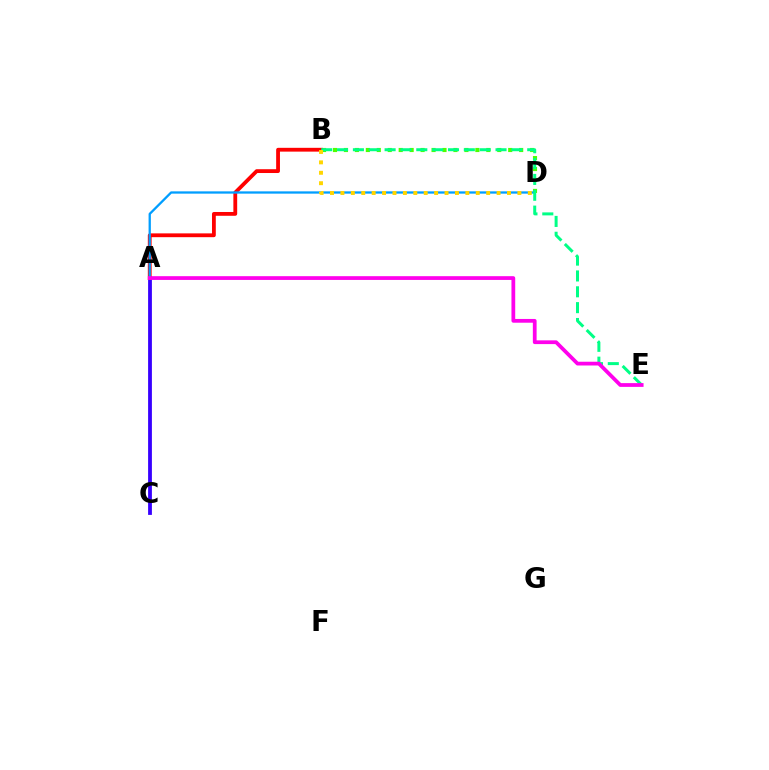{('B', 'D'): [{'color': '#4fff00', 'line_style': 'dotted', 'thickness': 2.98}, {'color': '#ffd500', 'line_style': 'dotted', 'thickness': 2.83}], ('A', 'C'): [{'color': '#3700ff', 'line_style': 'solid', 'thickness': 2.73}], ('A', 'B'): [{'color': '#ff0000', 'line_style': 'solid', 'thickness': 2.74}], ('A', 'D'): [{'color': '#009eff', 'line_style': 'solid', 'thickness': 1.65}], ('B', 'E'): [{'color': '#00ff86', 'line_style': 'dashed', 'thickness': 2.15}], ('A', 'E'): [{'color': '#ff00ed', 'line_style': 'solid', 'thickness': 2.71}]}